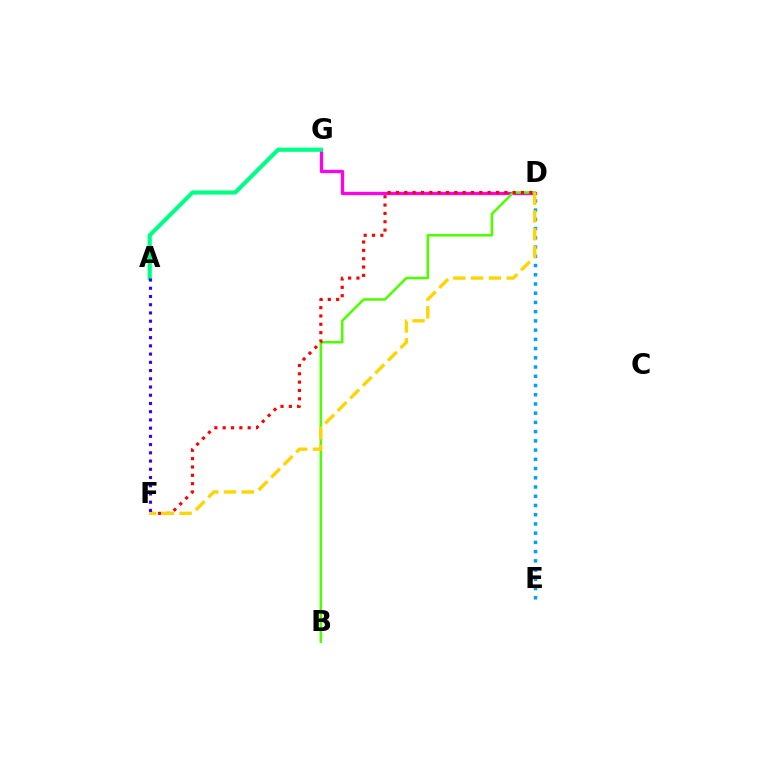{('D', 'G'): [{'color': '#ff00ed', 'line_style': 'solid', 'thickness': 2.37}], ('B', 'D'): [{'color': '#4fff00', 'line_style': 'solid', 'thickness': 1.83}], ('A', 'G'): [{'color': '#00ff86', 'line_style': 'solid', 'thickness': 3.0}], ('D', 'F'): [{'color': '#ff0000', 'line_style': 'dotted', 'thickness': 2.27}, {'color': '#ffd500', 'line_style': 'dashed', 'thickness': 2.41}], ('D', 'E'): [{'color': '#009eff', 'line_style': 'dotted', 'thickness': 2.51}], ('A', 'F'): [{'color': '#3700ff', 'line_style': 'dotted', 'thickness': 2.24}]}